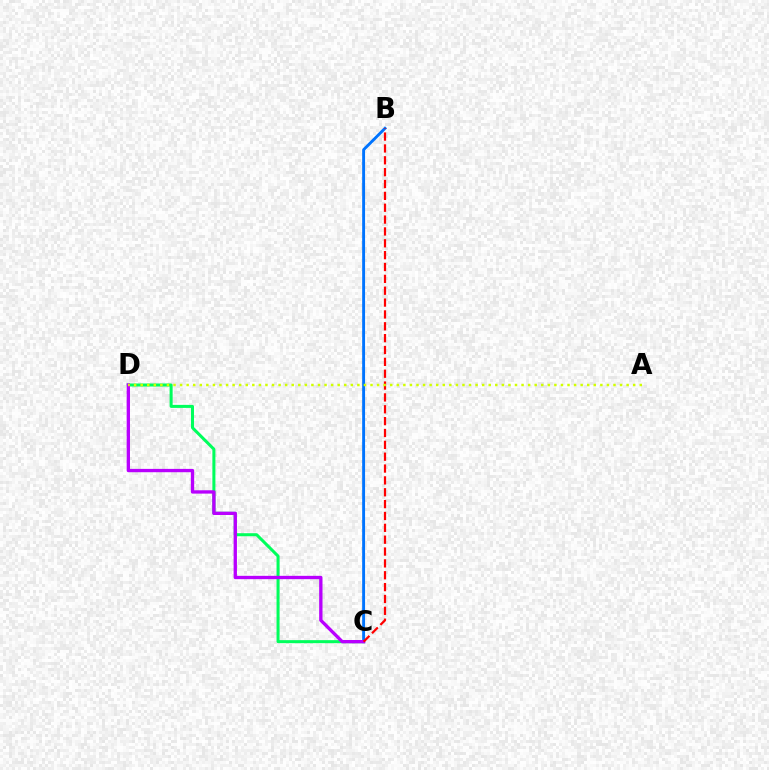{('C', 'D'): [{'color': '#00ff5c', 'line_style': 'solid', 'thickness': 2.18}, {'color': '#b900ff', 'line_style': 'solid', 'thickness': 2.4}], ('B', 'C'): [{'color': '#0074ff', 'line_style': 'solid', 'thickness': 2.09}, {'color': '#ff0000', 'line_style': 'dashed', 'thickness': 1.61}], ('A', 'D'): [{'color': '#d1ff00', 'line_style': 'dotted', 'thickness': 1.78}]}